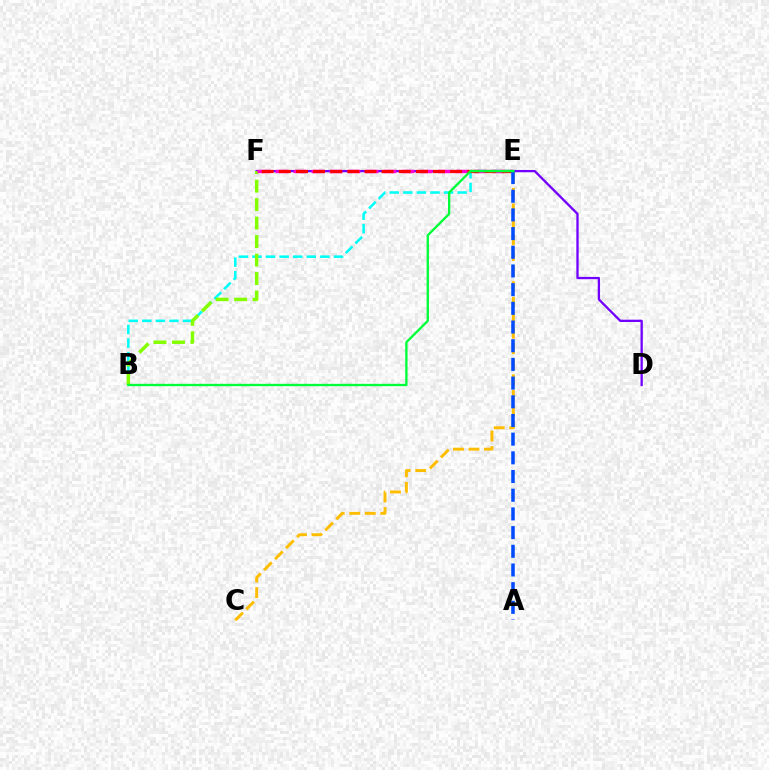{('D', 'F'): [{'color': '#7200ff', 'line_style': 'solid', 'thickness': 1.66}], ('B', 'E'): [{'color': '#00fff6', 'line_style': 'dashed', 'thickness': 1.84}, {'color': '#00ff39', 'line_style': 'solid', 'thickness': 1.69}], ('B', 'F'): [{'color': '#84ff00', 'line_style': 'dashed', 'thickness': 2.51}], ('E', 'F'): [{'color': '#ff00cf', 'line_style': 'dashed', 'thickness': 2.45}, {'color': '#ff0000', 'line_style': 'dashed', 'thickness': 2.33}], ('C', 'E'): [{'color': '#ffbd00', 'line_style': 'dashed', 'thickness': 2.11}], ('A', 'E'): [{'color': '#004bff', 'line_style': 'dashed', 'thickness': 2.54}]}